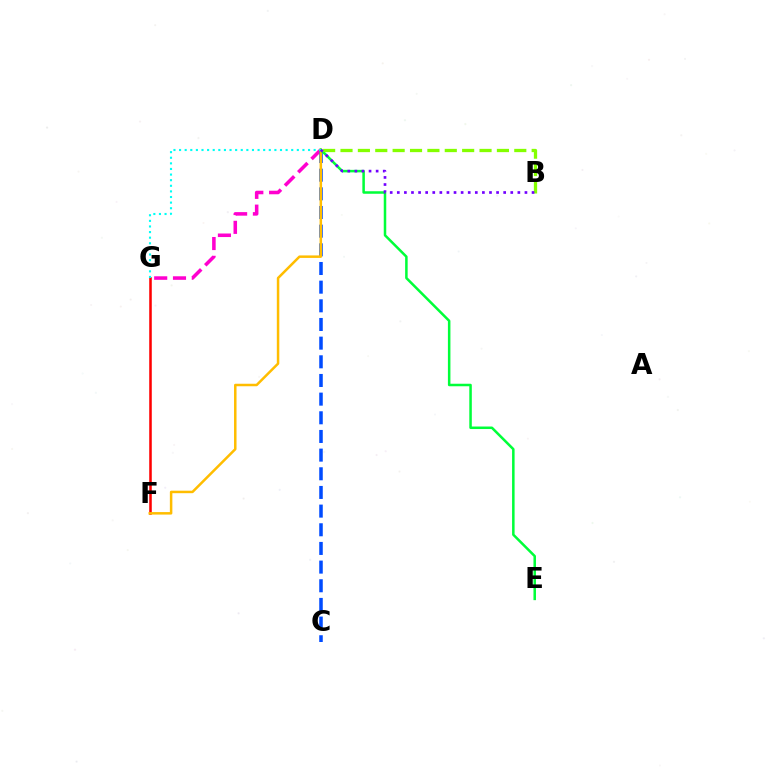{('D', 'G'): [{'color': '#ff00cf', 'line_style': 'dashed', 'thickness': 2.55}, {'color': '#00fff6', 'line_style': 'dotted', 'thickness': 1.52}], ('C', 'D'): [{'color': '#004bff', 'line_style': 'dashed', 'thickness': 2.54}], ('F', 'G'): [{'color': '#ff0000', 'line_style': 'solid', 'thickness': 1.84}], ('D', 'F'): [{'color': '#ffbd00', 'line_style': 'solid', 'thickness': 1.8}], ('D', 'E'): [{'color': '#00ff39', 'line_style': 'solid', 'thickness': 1.81}], ('B', 'D'): [{'color': '#84ff00', 'line_style': 'dashed', 'thickness': 2.36}, {'color': '#7200ff', 'line_style': 'dotted', 'thickness': 1.93}]}